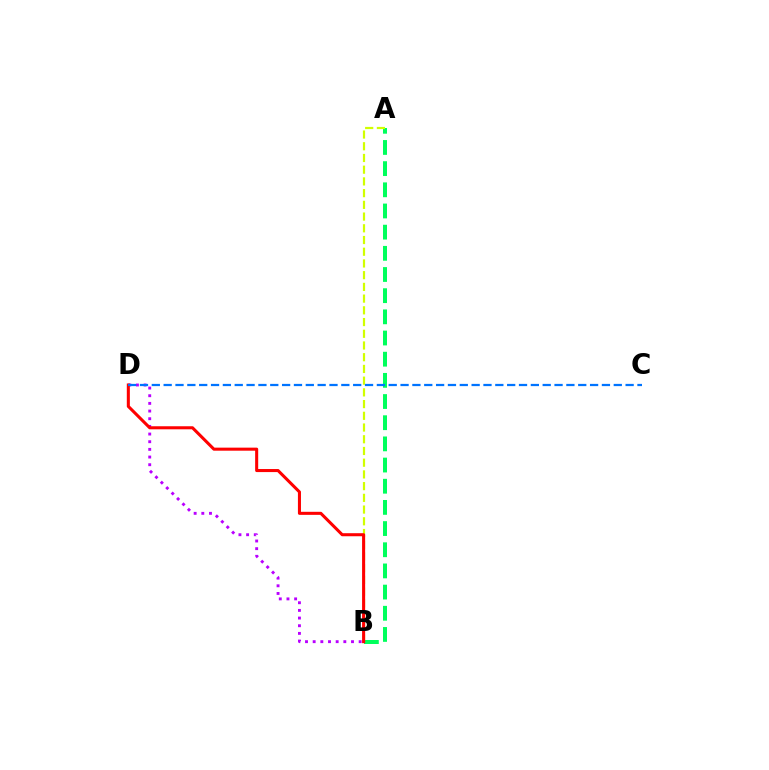{('A', 'B'): [{'color': '#00ff5c', 'line_style': 'dashed', 'thickness': 2.88}, {'color': '#d1ff00', 'line_style': 'dashed', 'thickness': 1.59}], ('B', 'D'): [{'color': '#b900ff', 'line_style': 'dotted', 'thickness': 2.08}, {'color': '#ff0000', 'line_style': 'solid', 'thickness': 2.2}], ('C', 'D'): [{'color': '#0074ff', 'line_style': 'dashed', 'thickness': 1.61}]}